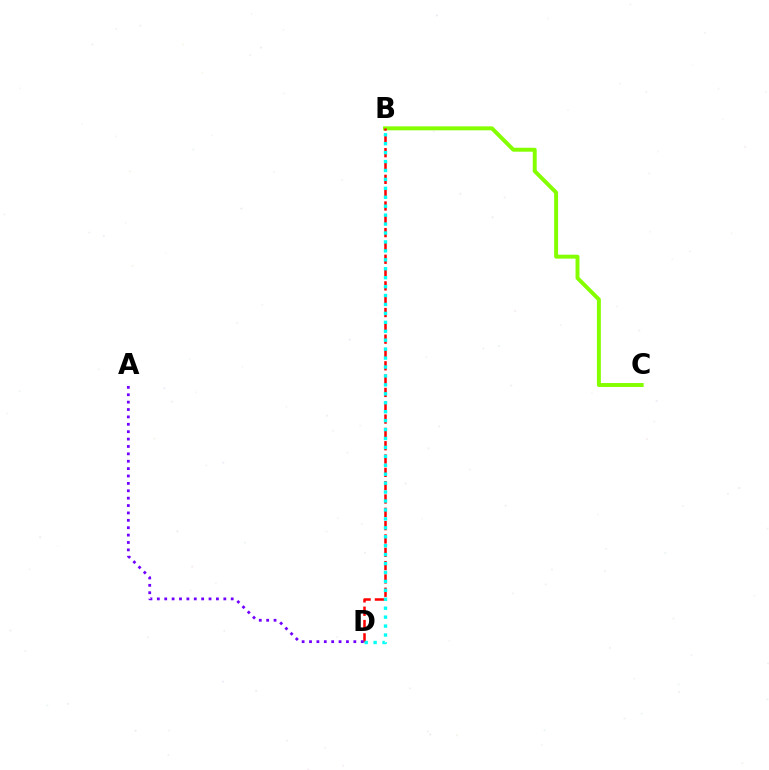{('B', 'C'): [{'color': '#84ff00', 'line_style': 'solid', 'thickness': 2.83}], ('B', 'D'): [{'color': '#ff0000', 'line_style': 'dashed', 'thickness': 1.81}, {'color': '#00fff6', 'line_style': 'dotted', 'thickness': 2.43}], ('A', 'D'): [{'color': '#7200ff', 'line_style': 'dotted', 'thickness': 2.01}]}